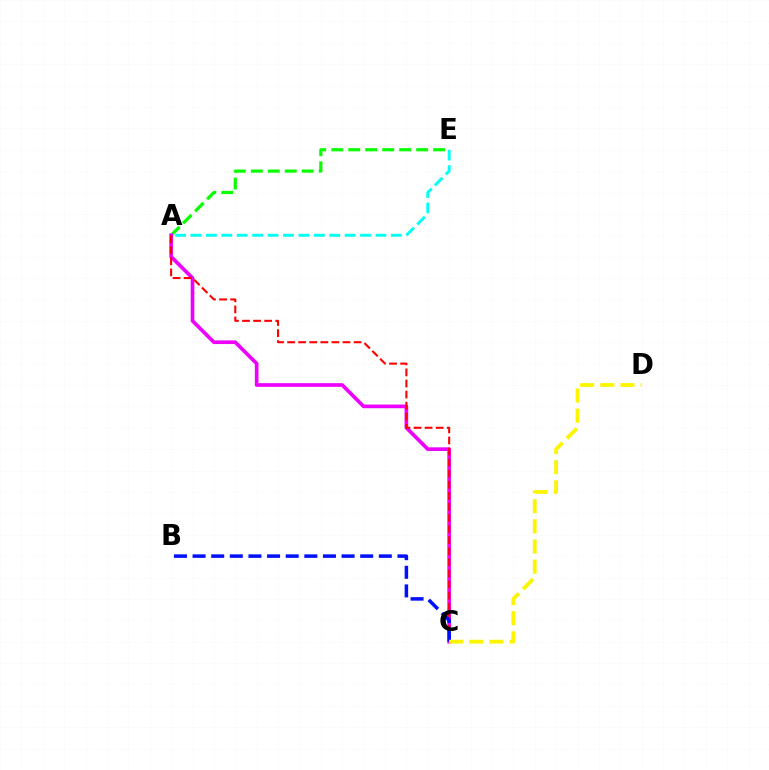{('A', 'E'): [{'color': '#08ff00', 'line_style': 'dashed', 'thickness': 2.31}, {'color': '#00fff6', 'line_style': 'dashed', 'thickness': 2.09}], ('A', 'C'): [{'color': '#ee00ff', 'line_style': 'solid', 'thickness': 2.65}, {'color': '#ff0000', 'line_style': 'dashed', 'thickness': 1.51}], ('B', 'C'): [{'color': '#0010ff', 'line_style': 'dashed', 'thickness': 2.53}], ('C', 'D'): [{'color': '#fcf500', 'line_style': 'dashed', 'thickness': 2.74}]}